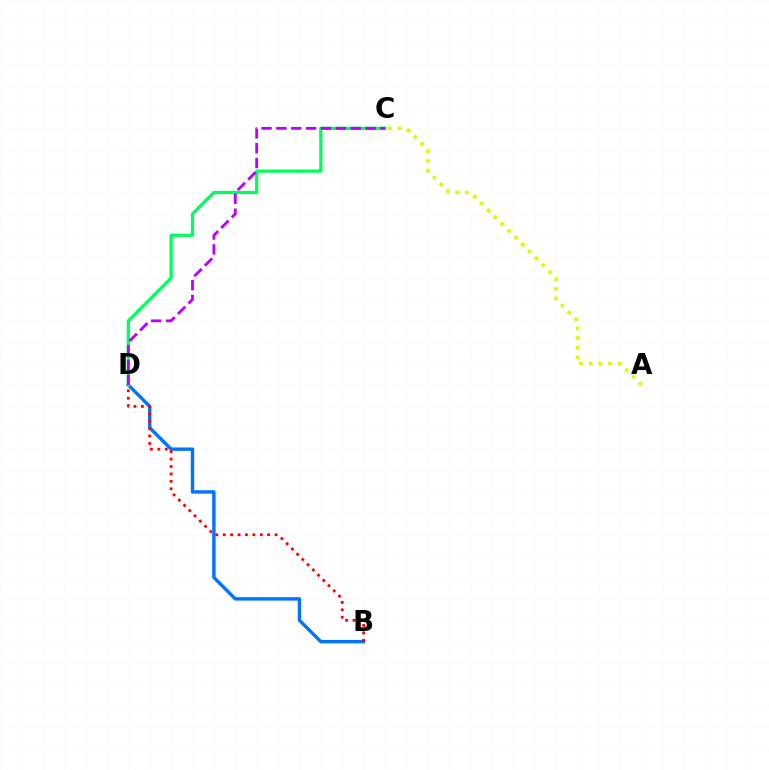{('B', 'D'): [{'color': '#0074ff', 'line_style': 'solid', 'thickness': 2.45}, {'color': '#ff0000', 'line_style': 'dotted', 'thickness': 2.01}], ('C', 'D'): [{'color': '#00ff5c', 'line_style': 'solid', 'thickness': 2.34}, {'color': '#b900ff', 'line_style': 'dashed', 'thickness': 2.02}], ('A', 'C'): [{'color': '#d1ff00', 'line_style': 'dotted', 'thickness': 2.63}]}